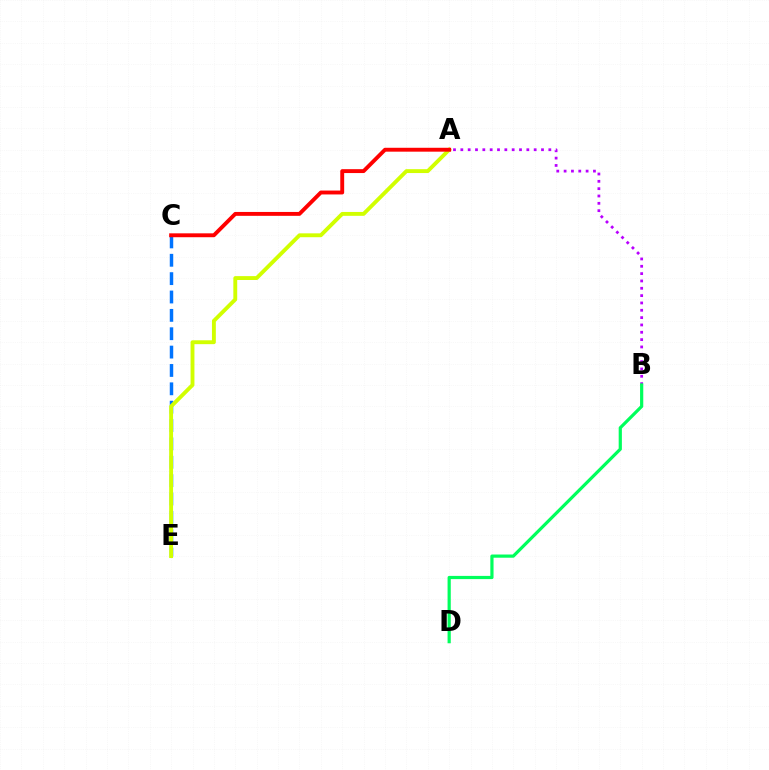{('A', 'B'): [{'color': '#b900ff', 'line_style': 'dotted', 'thickness': 1.99}], ('C', 'E'): [{'color': '#0074ff', 'line_style': 'dashed', 'thickness': 2.49}], ('A', 'E'): [{'color': '#d1ff00', 'line_style': 'solid', 'thickness': 2.79}], ('A', 'C'): [{'color': '#ff0000', 'line_style': 'solid', 'thickness': 2.8}], ('B', 'D'): [{'color': '#00ff5c', 'line_style': 'solid', 'thickness': 2.3}]}